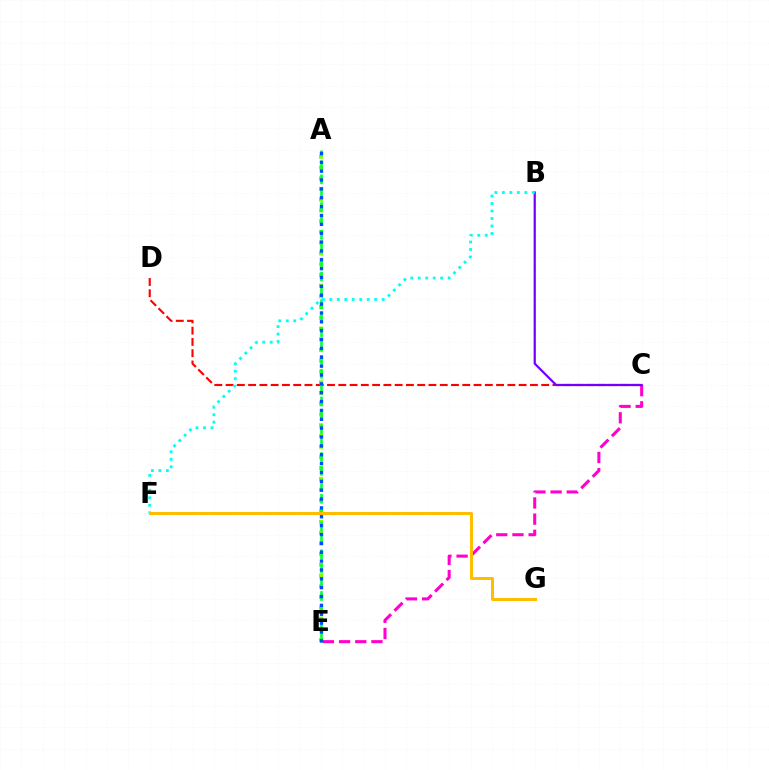{('C', 'D'): [{'color': '#ff0000', 'line_style': 'dashed', 'thickness': 1.53}], ('A', 'E'): [{'color': '#84ff00', 'line_style': 'dotted', 'thickness': 2.92}, {'color': '#00ff39', 'line_style': 'dashed', 'thickness': 1.89}, {'color': '#004bff', 'line_style': 'dotted', 'thickness': 2.41}], ('C', 'E'): [{'color': '#ff00cf', 'line_style': 'dashed', 'thickness': 2.2}], ('B', 'C'): [{'color': '#7200ff', 'line_style': 'solid', 'thickness': 1.6}], ('B', 'F'): [{'color': '#00fff6', 'line_style': 'dotted', 'thickness': 2.03}], ('F', 'G'): [{'color': '#ffbd00', 'line_style': 'solid', 'thickness': 2.15}]}